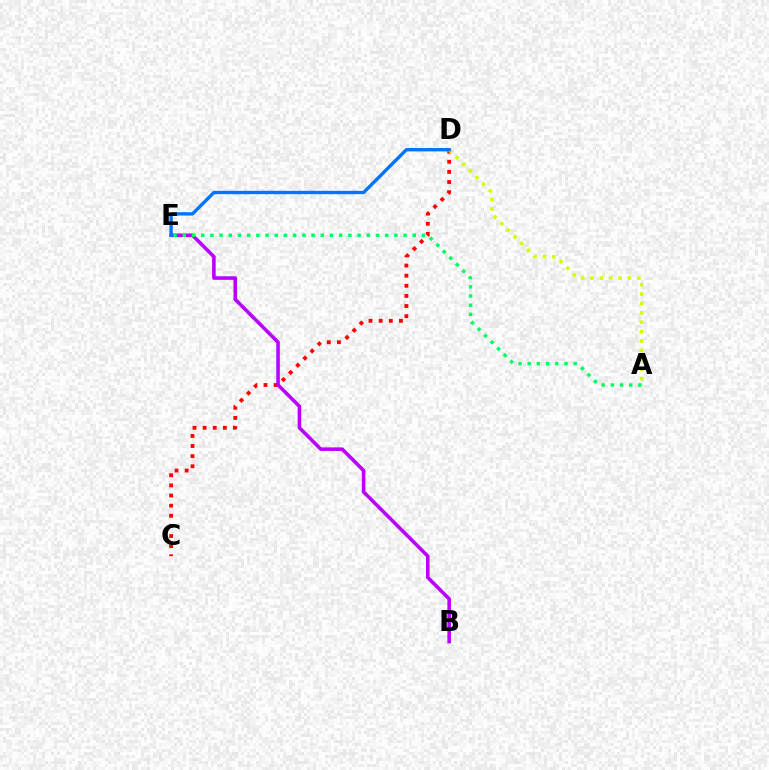{('C', 'D'): [{'color': '#ff0000', 'line_style': 'dotted', 'thickness': 2.75}], ('A', 'D'): [{'color': '#d1ff00', 'line_style': 'dotted', 'thickness': 2.55}], ('B', 'E'): [{'color': '#b900ff', 'line_style': 'solid', 'thickness': 2.56}], ('A', 'E'): [{'color': '#00ff5c', 'line_style': 'dotted', 'thickness': 2.5}], ('D', 'E'): [{'color': '#0074ff', 'line_style': 'solid', 'thickness': 2.41}]}